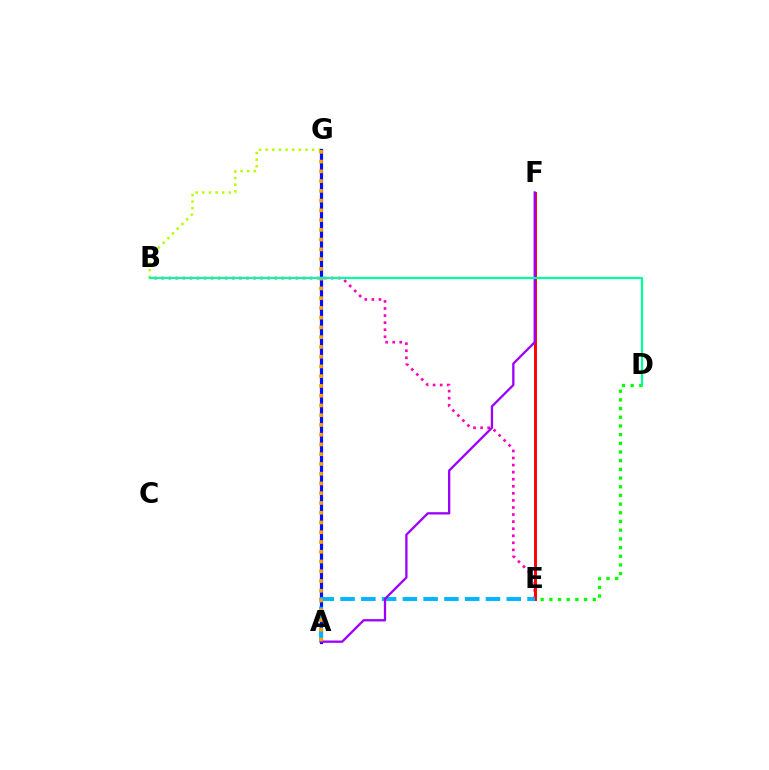{('B', 'E'): [{'color': '#ff00bd', 'line_style': 'dotted', 'thickness': 1.92}], ('B', 'G'): [{'color': '#b3ff00', 'line_style': 'dotted', 'thickness': 1.8}], ('A', 'G'): [{'color': '#0010ff', 'line_style': 'solid', 'thickness': 2.3}, {'color': '#ffa500', 'line_style': 'dotted', 'thickness': 2.65}], ('E', 'F'): [{'color': '#ff0000', 'line_style': 'solid', 'thickness': 2.11}], ('A', 'E'): [{'color': '#00b5ff', 'line_style': 'dashed', 'thickness': 2.82}], ('A', 'F'): [{'color': '#9b00ff', 'line_style': 'solid', 'thickness': 1.65}], ('D', 'E'): [{'color': '#08ff00', 'line_style': 'dotted', 'thickness': 2.36}], ('B', 'D'): [{'color': '#00ff9d', 'line_style': 'solid', 'thickness': 1.6}]}